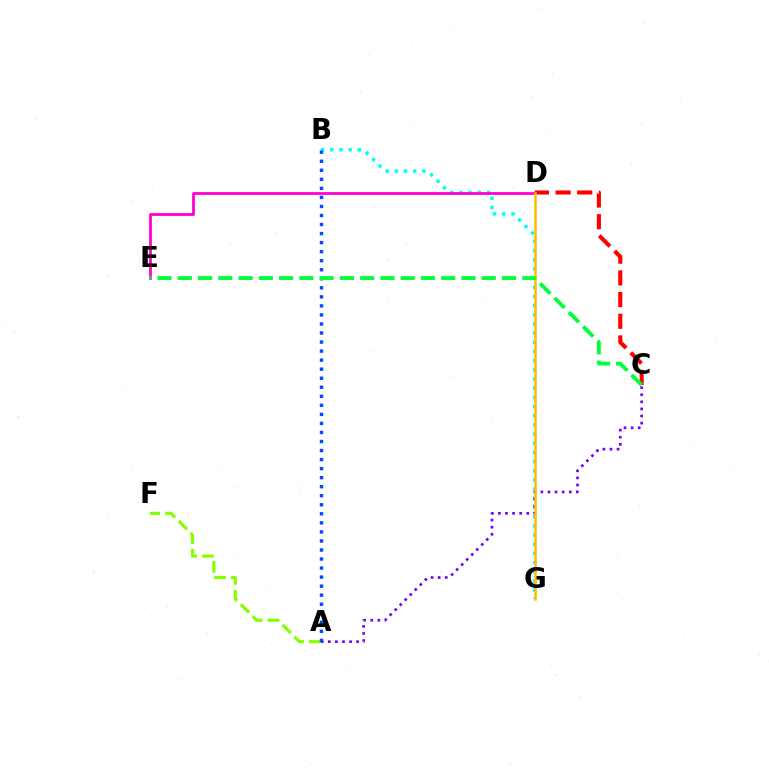{('C', 'D'): [{'color': '#ff0000', 'line_style': 'dashed', 'thickness': 2.95}], ('B', 'G'): [{'color': '#00fff6', 'line_style': 'dotted', 'thickness': 2.49}], ('D', 'E'): [{'color': '#ff00cf', 'line_style': 'solid', 'thickness': 2.0}], ('A', 'C'): [{'color': '#7200ff', 'line_style': 'dotted', 'thickness': 1.93}], ('D', 'G'): [{'color': '#ffbd00', 'line_style': 'solid', 'thickness': 1.8}], ('A', 'F'): [{'color': '#84ff00', 'line_style': 'dashed', 'thickness': 2.28}], ('A', 'B'): [{'color': '#004bff', 'line_style': 'dotted', 'thickness': 2.46}], ('C', 'E'): [{'color': '#00ff39', 'line_style': 'dashed', 'thickness': 2.75}]}